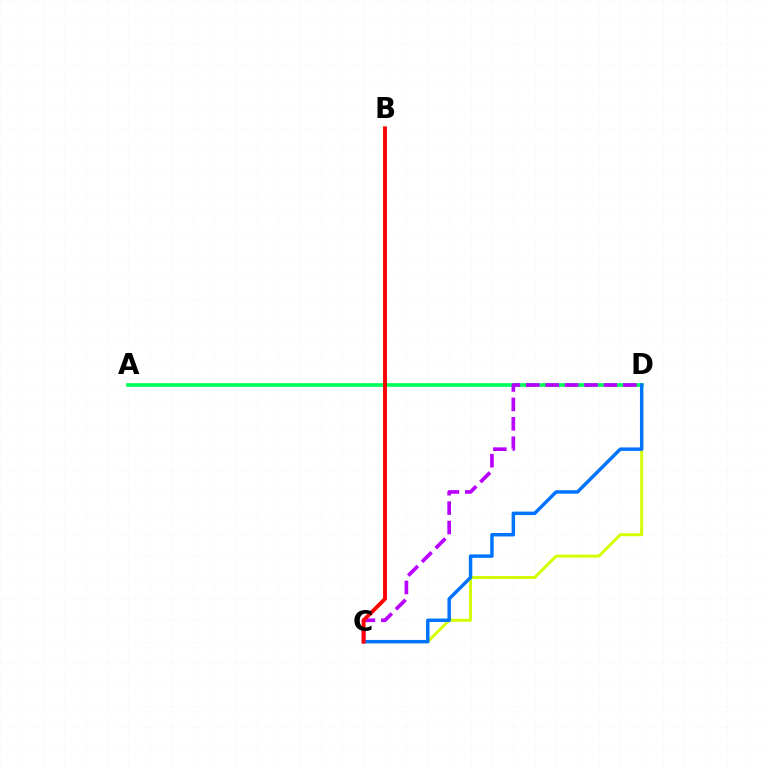{('C', 'D'): [{'color': '#d1ff00', 'line_style': 'solid', 'thickness': 2.12}, {'color': '#0074ff', 'line_style': 'solid', 'thickness': 2.49}, {'color': '#b900ff', 'line_style': 'dashed', 'thickness': 2.64}], ('A', 'D'): [{'color': '#00ff5c', 'line_style': 'solid', 'thickness': 2.64}], ('B', 'C'): [{'color': '#ff0000', 'line_style': 'solid', 'thickness': 2.8}]}